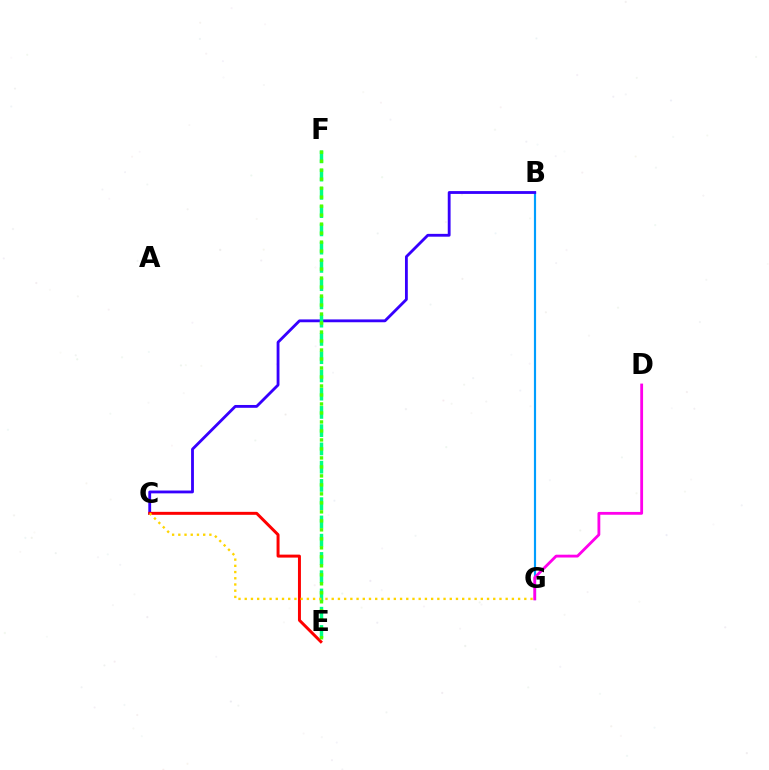{('B', 'G'): [{'color': '#009eff', 'line_style': 'solid', 'thickness': 1.57}], ('B', 'C'): [{'color': '#3700ff', 'line_style': 'solid', 'thickness': 2.04}], ('D', 'G'): [{'color': '#ff00ed', 'line_style': 'solid', 'thickness': 2.03}], ('C', 'E'): [{'color': '#ff0000', 'line_style': 'solid', 'thickness': 2.14}], ('E', 'F'): [{'color': '#00ff86', 'line_style': 'dashed', 'thickness': 2.48}, {'color': '#4fff00', 'line_style': 'dotted', 'thickness': 2.44}], ('C', 'G'): [{'color': '#ffd500', 'line_style': 'dotted', 'thickness': 1.69}]}